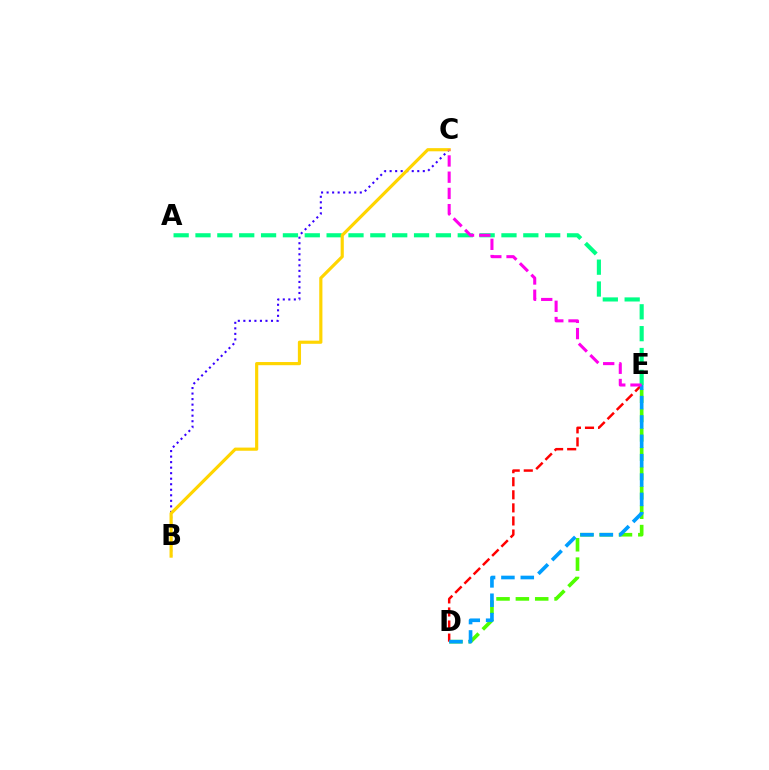{('D', 'E'): [{'color': '#4fff00', 'line_style': 'dashed', 'thickness': 2.63}, {'color': '#ff0000', 'line_style': 'dashed', 'thickness': 1.78}, {'color': '#009eff', 'line_style': 'dashed', 'thickness': 2.63}], ('B', 'C'): [{'color': '#3700ff', 'line_style': 'dotted', 'thickness': 1.5}, {'color': '#ffd500', 'line_style': 'solid', 'thickness': 2.28}], ('A', 'E'): [{'color': '#00ff86', 'line_style': 'dashed', 'thickness': 2.97}], ('C', 'E'): [{'color': '#ff00ed', 'line_style': 'dashed', 'thickness': 2.2}]}